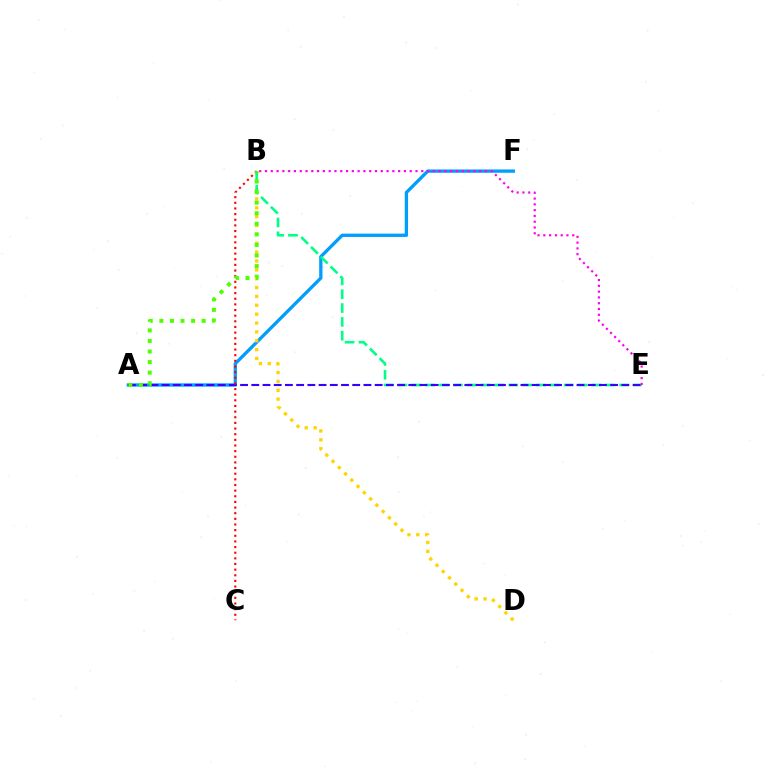{('A', 'F'): [{'color': '#009eff', 'line_style': 'solid', 'thickness': 2.38}], ('B', 'D'): [{'color': '#ffd500', 'line_style': 'dotted', 'thickness': 2.41}], ('B', 'E'): [{'color': '#00ff86', 'line_style': 'dashed', 'thickness': 1.88}, {'color': '#ff00ed', 'line_style': 'dotted', 'thickness': 1.57}], ('A', 'E'): [{'color': '#3700ff', 'line_style': 'dashed', 'thickness': 1.52}], ('B', 'C'): [{'color': '#ff0000', 'line_style': 'dotted', 'thickness': 1.53}], ('A', 'B'): [{'color': '#4fff00', 'line_style': 'dotted', 'thickness': 2.87}]}